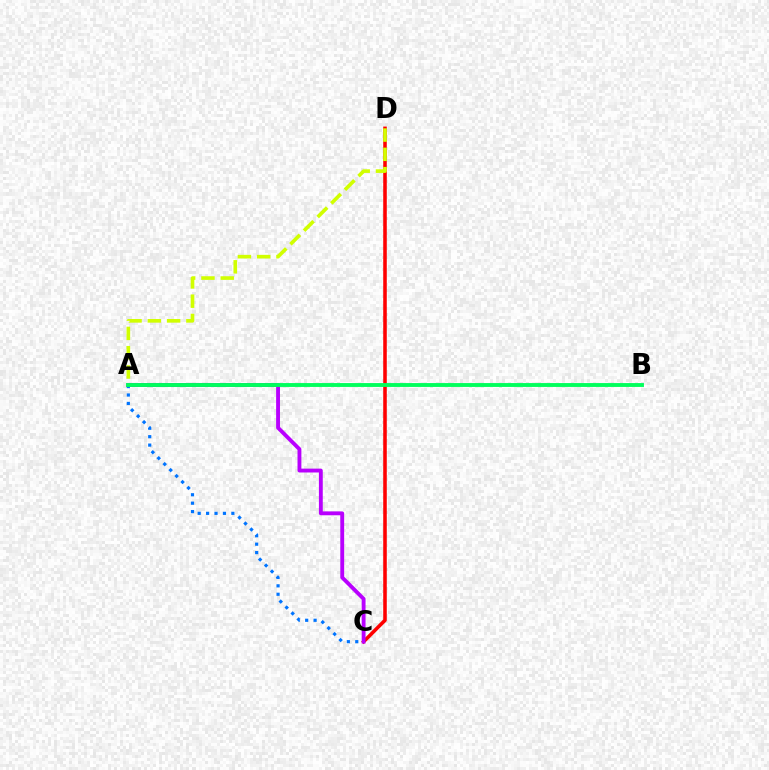{('C', 'D'): [{'color': '#ff0000', 'line_style': 'solid', 'thickness': 2.57}], ('A', 'C'): [{'color': '#b900ff', 'line_style': 'solid', 'thickness': 2.78}, {'color': '#0074ff', 'line_style': 'dotted', 'thickness': 2.29}], ('A', 'D'): [{'color': '#d1ff00', 'line_style': 'dashed', 'thickness': 2.62}], ('A', 'B'): [{'color': '#00ff5c', 'line_style': 'solid', 'thickness': 2.78}]}